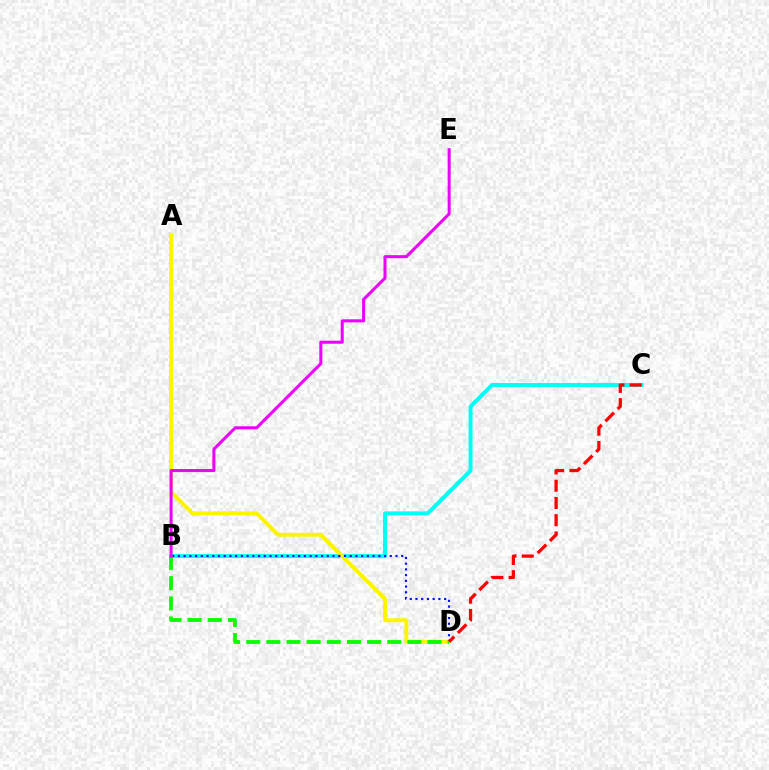{('B', 'C'): [{'color': '#00fff6', 'line_style': 'solid', 'thickness': 2.81}], ('A', 'D'): [{'color': '#fcf500', 'line_style': 'solid', 'thickness': 2.82}], ('B', 'D'): [{'color': '#0010ff', 'line_style': 'dotted', 'thickness': 1.56}, {'color': '#08ff00', 'line_style': 'dashed', 'thickness': 2.74}], ('C', 'D'): [{'color': '#ff0000', 'line_style': 'dashed', 'thickness': 2.34}], ('B', 'E'): [{'color': '#ee00ff', 'line_style': 'solid', 'thickness': 2.19}]}